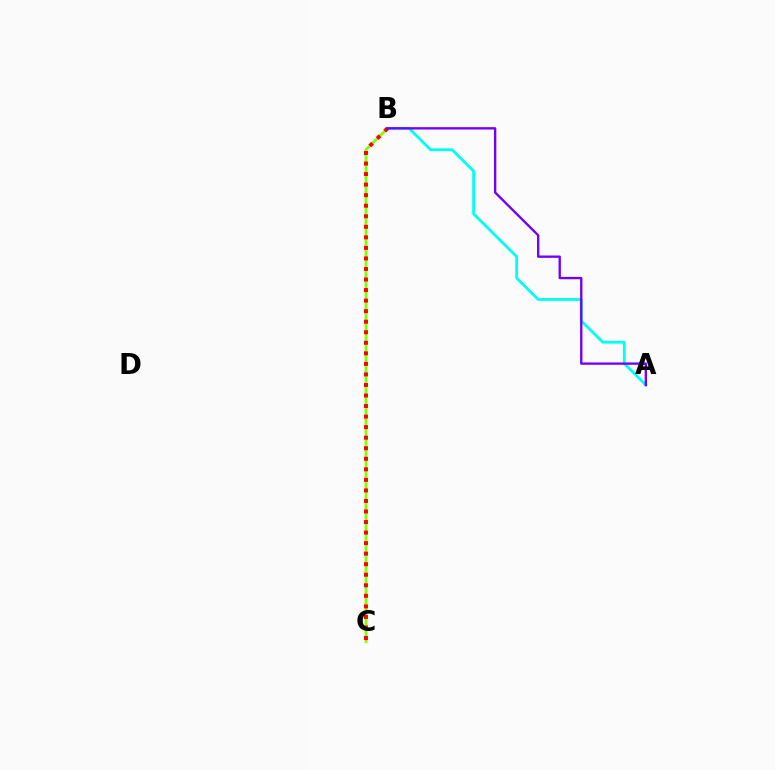{('A', 'B'): [{'color': '#00fff6', 'line_style': 'solid', 'thickness': 2.02}, {'color': '#7200ff', 'line_style': 'solid', 'thickness': 1.7}], ('B', 'C'): [{'color': '#84ff00', 'line_style': 'solid', 'thickness': 2.0}, {'color': '#ff0000', 'line_style': 'dotted', 'thickness': 2.86}]}